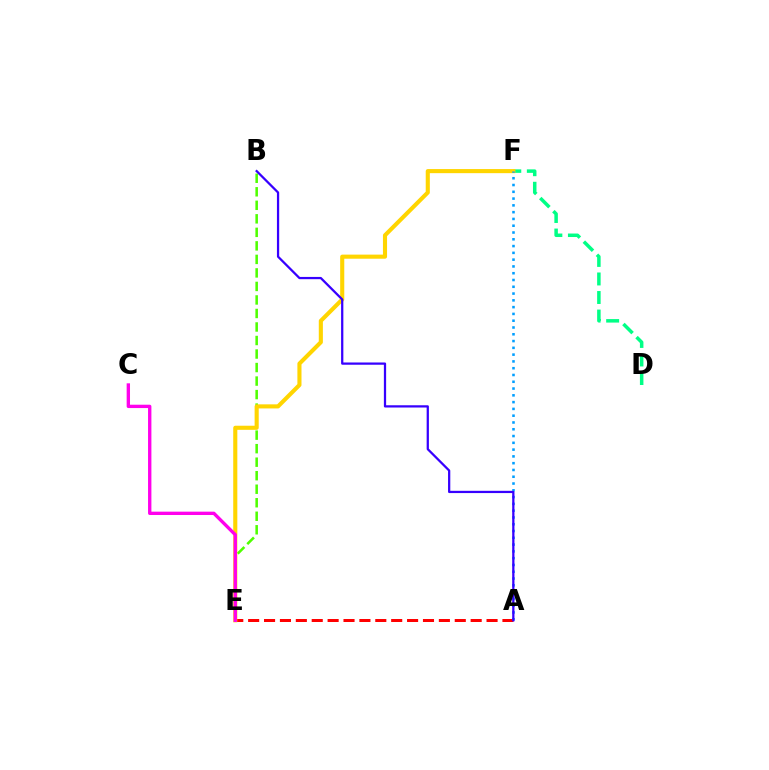{('B', 'E'): [{'color': '#4fff00', 'line_style': 'dashed', 'thickness': 1.84}], ('D', 'F'): [{'color': '#00ff86', 'line_style': 'dashed', 'thickness': 2.52}], ('A', 'E'): [{'color': '#ff0000', 'line_style': 'dashed', 'thickness': 2.16}], ('E', 'F'): [{'color': '#ffd500', 'line_style': 'solid', 'thickness': 2.95}], ('A', 'F'): [{'color': '#009eff', 'line_style': 'dotted', 'thickness': 1.84}], ('C', 'E'): [{'color': '#ff00ed', 'line_style': 'solid', 'thickness': 2.41}], ('A', 'B'): [{'color': '#3700ff', 'line_style': 'solid', 'thickness': 1.62}]}